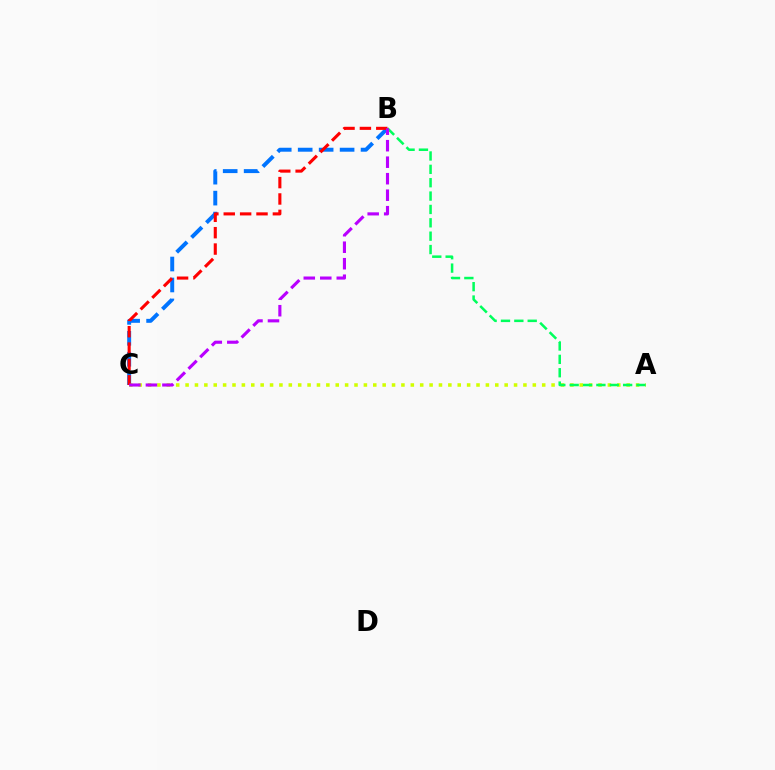{('B', 'C'): [{'color': '#0074ff', 'line_style': 'dashed', 'thickness': 2.85}, {'color': '#ff0000', 'line_style': 'dashed', 'thickness': 2.23}, {'color': '#b900ff', 'line_style': 'dashed', 'thickness': 2.24}], ('A', 'C'): [{'color': '#d1ff00', 'line_style': 'dotted', 'thickness': 2.55}], ('A', 'B'): [{'color': '#00ff5c', 'line_style': 'dashed', 'thickness': 1.82}]}